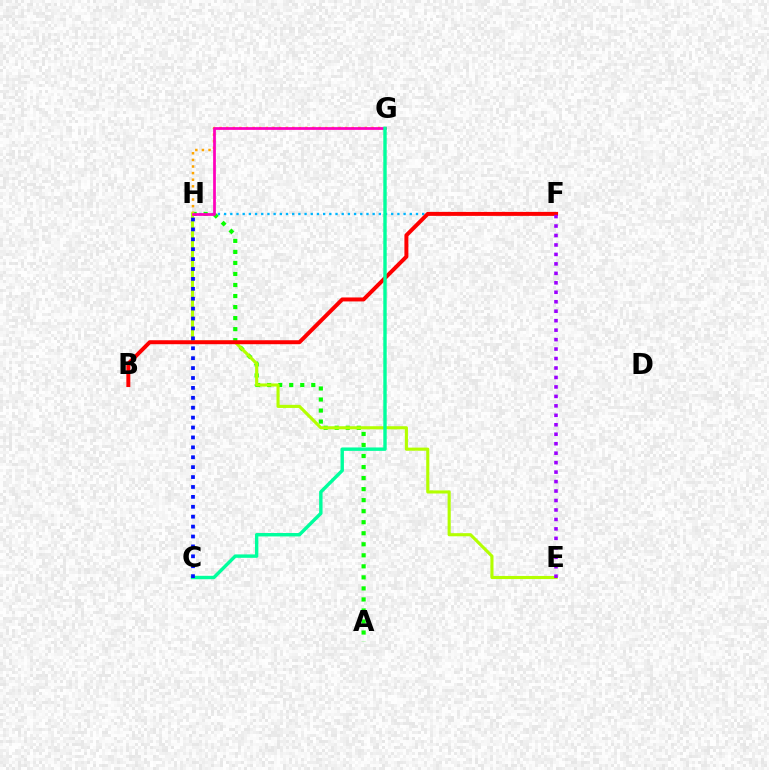{('F', 'H'): [{'color': '#00b5ff', 'line_style': 'dotted', 'thickness': 1.68}], ('A', 'H'): [{'color': '#08ff00', 'line_style': 'dotted', 'thickness': 3.0}], ('G', 'H'): [{'color': '#ffa500', 'line_style': 'dotted', 'thickness': 1.8}, {'color': '#ff00bd', 'line_style': 'solid', 'thickness': 1.98}], ('E', 'H'): [{'color': '#b3ff00', 'line_style': 'solid', 'thickness': 2.24}], ('B', 'F'): [{'color': '#ff0000', 'line_style': 'solid', 'thickness': 2.86}], ('C', 'G'): [{'color': '#00ff9d', 'line_style': 'solid', 'thickness': 2.46}], ('E', 'F'): [{'color': '#9b00ff', 'line_style': 'dotted', 'thickness': 2.57}], ('C', 'H'): [{'color': '#0010ff', 'line_style': 'dotted', 'thickness': 2.69}]}